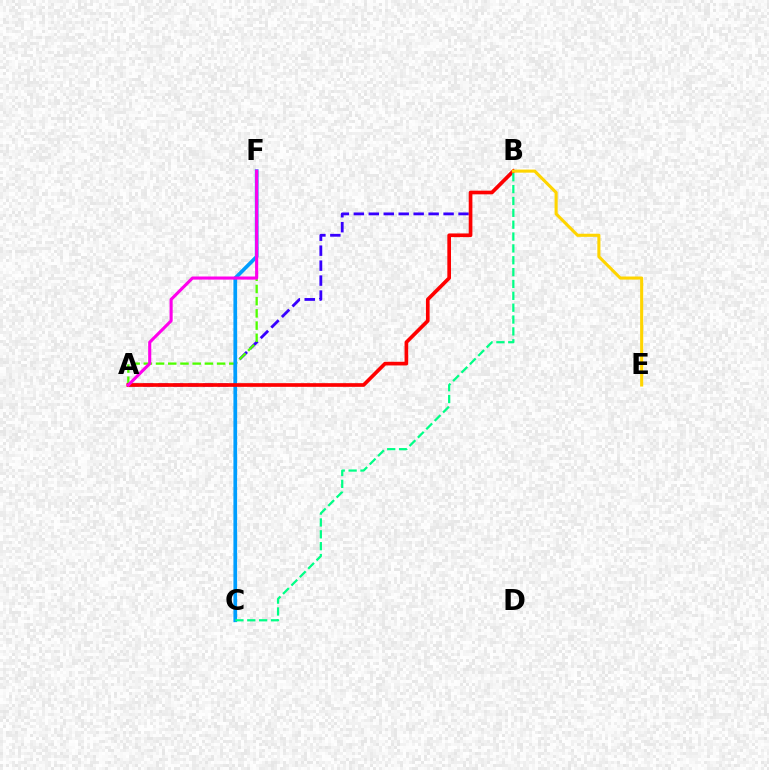{('A', 'B'): [{'color': '#3700ff', 'line_style': 'dashed', 'thickness': 2.03}, {'color': '#ff0000', 'line_style': 'solid', 'thickness': 2.64}], ('A', 'F'): [{'color': '#4fff00', 'line_style': 'dashed', 'thickness': 1.66}, {'color': '#ff00ed', 'line_style': 'solid', 'thickness': 2.24}], ('C', 'F'): [{'color': '#009eff', 'line_style': 'solid', 'thickness': 2.66}], ('B', 'E'): [{'color': '#ffd500', 'line_style': 'solid', 'thickness': 2.23}], ('B', 'C'): [{'color': '#00ff86', 'line_style': 'dashed', 'thickness': 1.61}]}